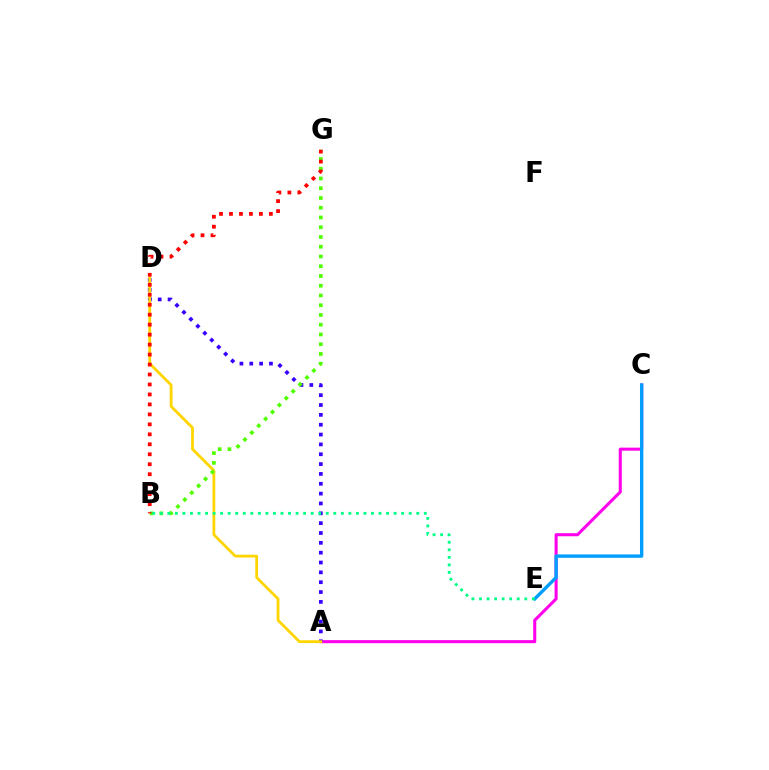{('A', 'C'): [{'color': '#ff00ed', 'line_style': 'solid', 'thickness': 2.2}], ('A', 'D'): [{'color': '#3700ff', 'line_style': 'dotted', 'thickness': 2.67}, {'color': '#ffd500', 'line_style': 'solid', 'thickness': 2.01}], ('C', 'E'): [{'color': '#009eff', 'line_style': 'solid', 'thickness': 2.42}], ('B', 'G'): [{'color': '#4fff00', 'line_style': 'dotted', 'thickness': 2.65}, {'color': '#ff0000', 'line_style': 'dotted', 'thickness': 2.71}], ('B', 'E'): [{'color': '#00ff86', 'line_style': 'dotted', 'thickness': 2.05}]}